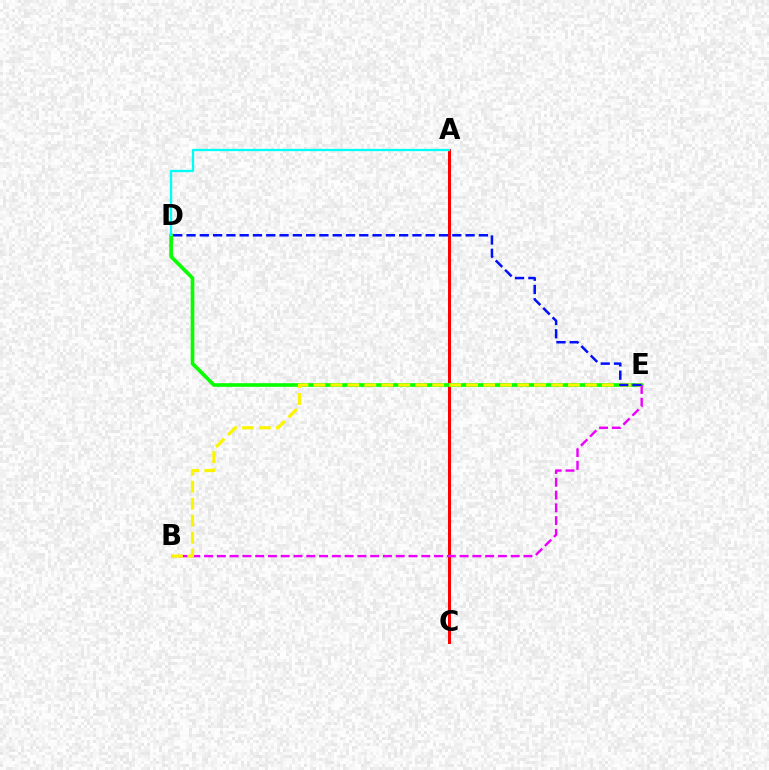{('A', 'C'): [{'color': '#ff0000', 'line_style': 'solid', 'thickness': 2.17}], ('D', 'E'): [{'color': '#08ff00', 'line_style': 'solid', 'thickness': 2.63}, {'color': '#0010ff', 'line_style': 'dashed', 'thickness': 1.81}], ('A', 'D'): [{'color': '#00fff6', 'line_style': 'solid', 'thickness': 1.67}], ('B', 'E'): [{'color': '#ee00ff', 'line_style': 'dashed', 'thickness': 1.74}, {'color': '#fcf500', 'line_style': 'dashed', 'thickness': 2.3}]}